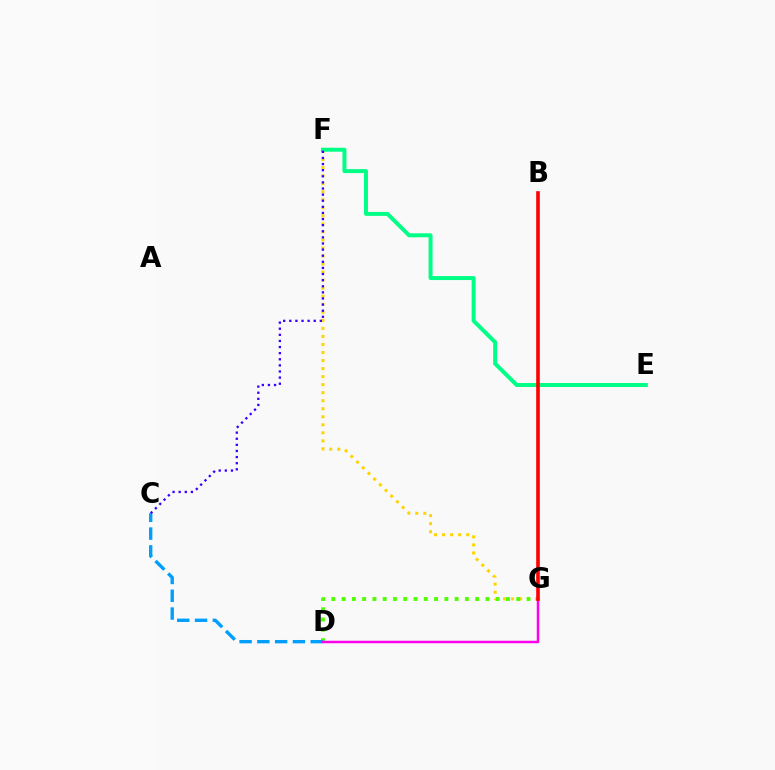{('F', 'G'): [{'color': '#ffd500', 'line_style': 'dotted', 'thickness': 2.18}], ('D', 'G'): [{'color': '#4fff00', 'line_style': 'dotted', 'thickness': 2.79}, {'color': '#ff00ed', 'line_style': 'solid', 'thickness': 1.79}], ('E', 'F'): [{'color': '#00ff86', 'line_style': 'solid', 'thickness': 2.86}], ('C', 'D'): [{'color': '#009eff', 'line_style': 'dashed', 'thickness': 2.42}], ('C', 'F'): [{'color': '#3700ff', 'line_style': 'dotted', 'thickness': 1.66}], ('B', 'G'): [{'color': '#ff0000', 'line_style': 'solid', 'thickness': 2.6}]}